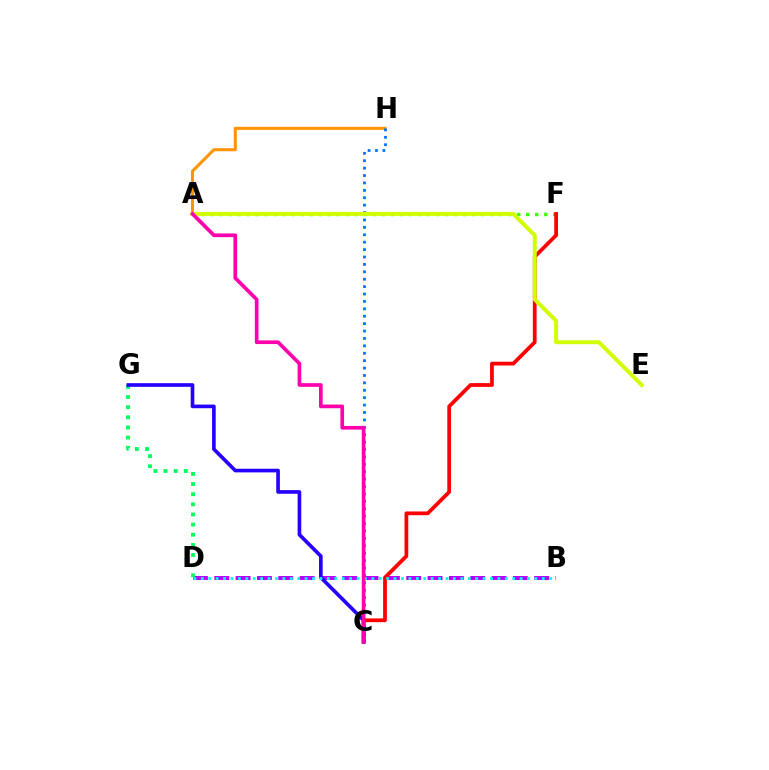{('A', 'F'): [{'color': '#3dff00', 'line_style': 'dotted', 'thickness': 2.45}], ('A', 'H'): [{'color': '#ff9400', 'line_style': 'solid', 'thickness': 2.19}], ('B', 'D'): [{'color': '#b900ff', 'line_style': 'dashed', 'thickness': 2.9}, {'color': '#00fff6', 'line_style': 'dotted', 'thickness': 2.01}], ('C', 'H'): [{'color': '#0074ff', 'line_style': 'dotted', 'thickness': 2.01}], ('C', 'F'): [{'color': '#ff0000', 'line_style': 'solid', 'thickness': 2.7}], ('D', 'G'): [{'color': '#00ff5c', 'line_style': 'dotted', 'thickness': 2.75}], ('A', 'E'): [{'color': '#d1ff00', 'line_style': 'solid', 'thickness': 2.85}], ('C', 'G'): [{'color': '#2500ff', 'line_style': 'solid', 'thickness': 2.63}], ('A', 'C'): [{'color': '#ff00ac', 'line_style': 'solid', 'thickness': 2.65}]}